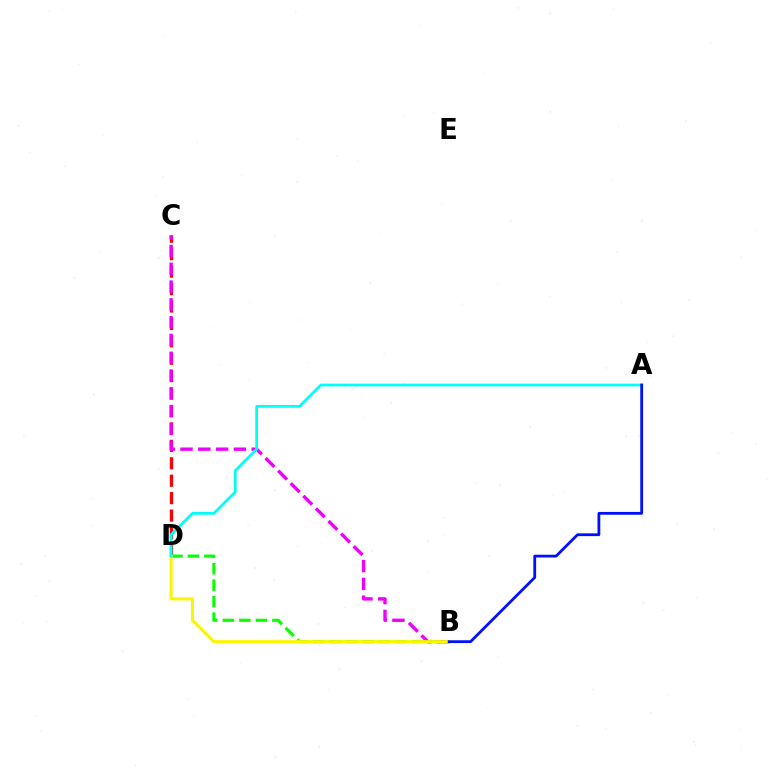{('C', 'D'): [{'color': '#ff0000', 'line_style': 'dashed', 'thickness': 2.37}], ('B', 'C'): [{'color': '#ee00ff', 'line_style': 'dashed', 'thickness': 2.42}], ('B', 'D'): [{'color': '#08ff00', 'line_style': 'dashed', 'thickness': 2.24}, {'color': '#fcf500', 'line_style': 'solid', 'thickness': 2.22}], ('A', 'D'): [{'color': '#00fff6', 'line_style': 'solid', 'thickness': 1.97}], ('A', 'B'): [{'color': '#0010ff', 'line_style': 'solid', 'thickness': 2.0}]}